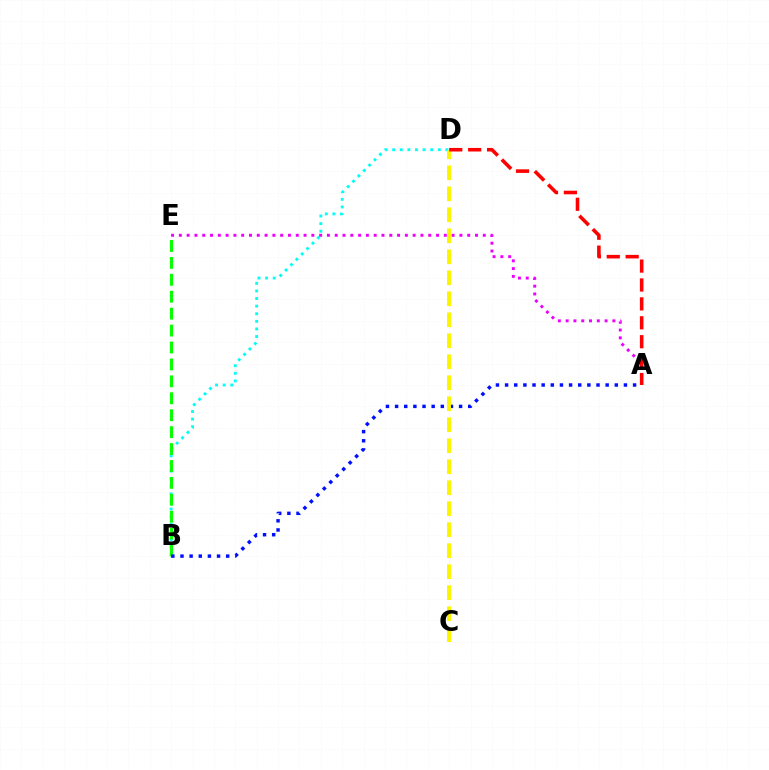{('B', 'D'): [{'color': '#00fff6', 'line_style': 'dotted', 'thickness': 2.07}], ('A', 'E'): [{'color': '#ee00ff', 'line_style': 'dotted', 'thickness': 2.12}], ('B', 'E'): [{'color': '#08ff00', 'line_style': 'dashed', 'thickness': 2.3}], ('A', 'B'): [{'color': '#0010ff', 'line_style': 'dotted', 'thickness': 2.48}], ('C', 'D'): [{'color': '#fcf500', 'line_style': 'dashed', 'thickness': 2.85}], ('A', 'D'): [{'color': '#ff0000', 'line_style': 'dashed', 'thickness': 2.57}]}